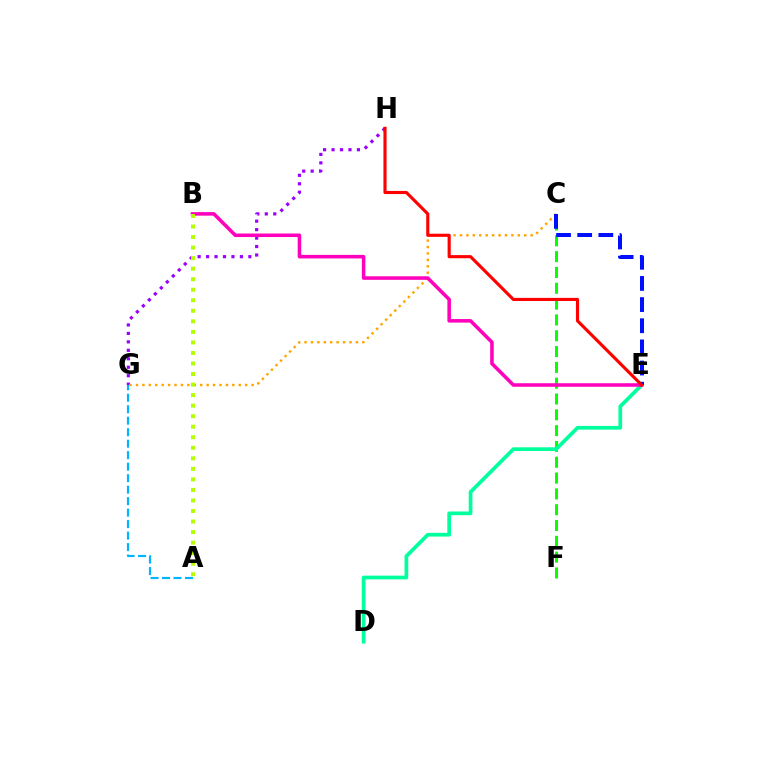{('C', 'F'): [{'color': '#08ff00', 'line_style': 'dashed', 'thickness': 2.15}], ('D', 'E'): [{'color': '#00ff9d', 'line_style': 'solid', 'thickness': 2.67}], ('A', 'G'): [{'color': '#00b5ff', 'line_style': 'dashed', 'thickness': 1.56}], ('G', 'H'): [{'color': '#9b00ff', 'line_style': 'dotted', 'thickness': 2.3}], ('C', 'G'): [{'color': '#ffa500', 'line_style': 'dotted', 'thickness': 1.75}], ('B', 'E'): [{'color': '#ff00bd', 'line_style': 'solid', 'thickness': 2.55}], ('A', 'B'): [{'color': '#b3ff00', 'line_style': 'dotted', 'thickness': 2.86}], ('C', 'E'): [{'color': '#0010ff', 'line_style': 'dashed', 'thickness': 2.87}], ('E', 'H'): [{'color': '#ff0000', 'line_style': 'solid', 'thickness': 2.25}]}